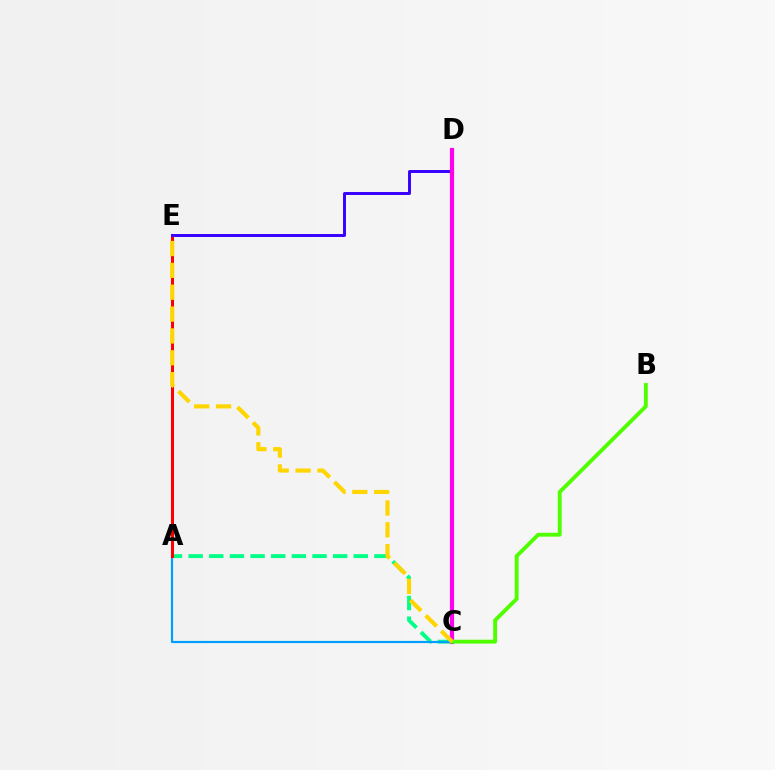{('A', 'C'): [{'color': '#00ff86', 'line_style': 'dashed', 'thickness': 2.8}, {'color': '#009eff', 'line_style': 'solid', 'thickness': 1.58}], ('A', 'E'): [{'color': '#ff0000', 'line_style': 'solid', 'thickness': 2.18}], ('D', 'E'): [{'color': '#3700ff', 'line_style': 'solid', 'thickness': 2.12}], ('C', 'D'): [{'color': '#ff00ed', 'line_style': 'solid', 'thickness': 3.0}], ('B', 'C'): [{'color': '#4fff00', 'line_style': 'solid', 'thickness': 2.78}], ('C', 'E'): [{'color': '#ffd500', 'line_style': 'dashed', 'thickness': 2.97}]}